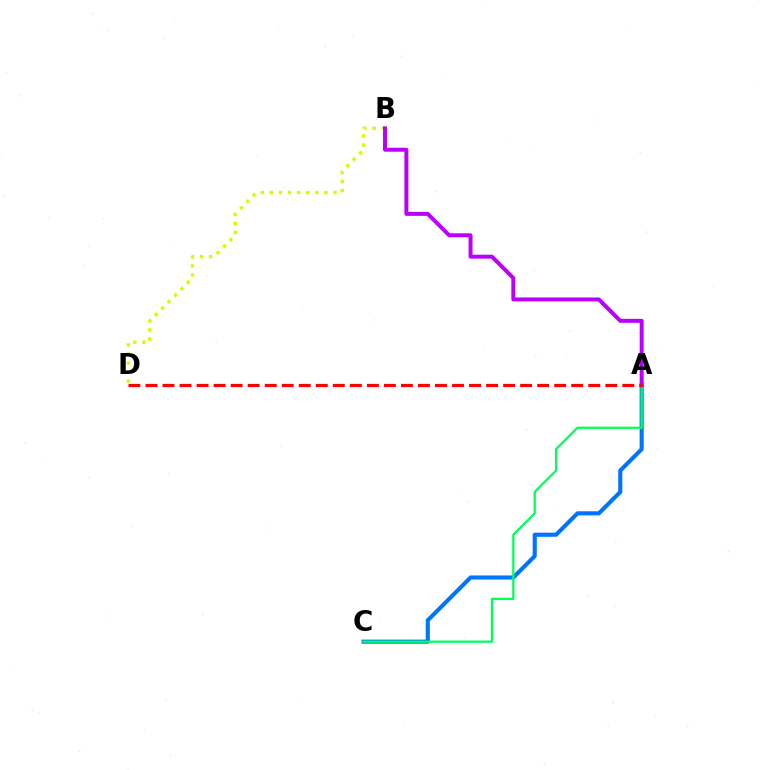{('B', 'D'): [{'color': '#d1ff00', 'line_style': 'dotted', 'thickness': 2.47}], ('A', 'C'): [{'color': '#0074ff', 'line_style': 'solid', 'thickness': 2.96}, {'color': '#00ff5c', 'line_style': 'solid', 'thickness': 1.64}], ('A', 'B'): [{'color': '#b900ff', 'line_style': 'solid', 'thickness': 2.85}], ('A', 'D'): [{'color': '#ff0000', 'line_style': 'dashed', 'thickness': 2.31}]}